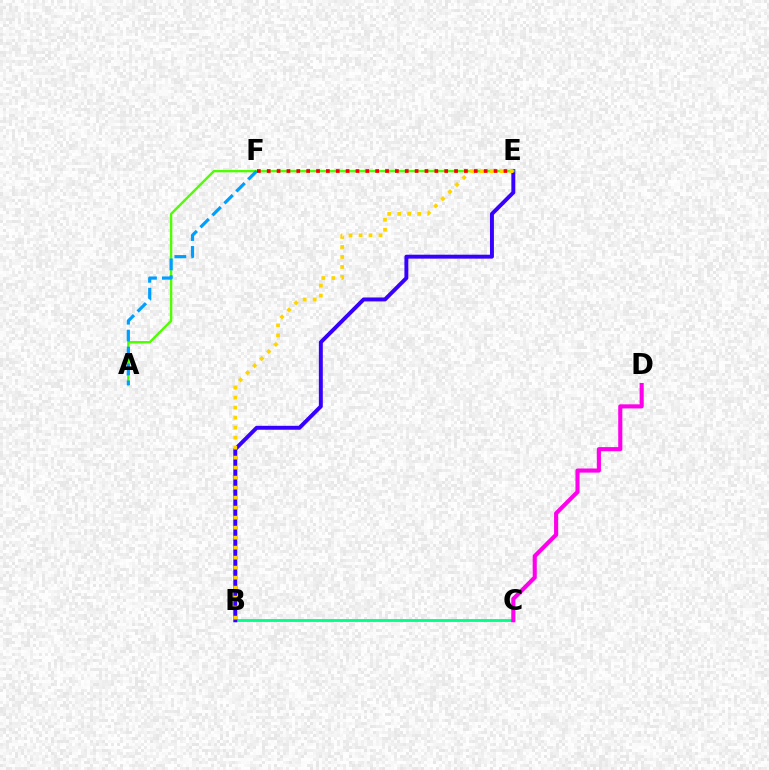{('B', 'C'): [{'color': '#00ff86', 'line_style': 'solid', 'thickness': 2.04}], ('B', 'E'): [{'color': '#3700ff', 'line_style': 'solid', 'thickness': 2.83}, {'color': '#ffd500', 'line_style': 'dotted', 'thickness': 2.72}], ('A', 'E'): [{'color': '#4fff00', 'line_style': 'solid', 'thickness': 1.71}], ('C', 'D'): [{'color': '#ff00ed', 'line_style': 'solid', 'thickness': 2.96}], ('A', 'F'): [{'color': '#009eff', 'line_style': 'dashed', 'thickness': 2.3}], ('E', 'F'): [{'color': '#ff0000', 'line_style': 'dotted', 'thickness': 2.68}]}